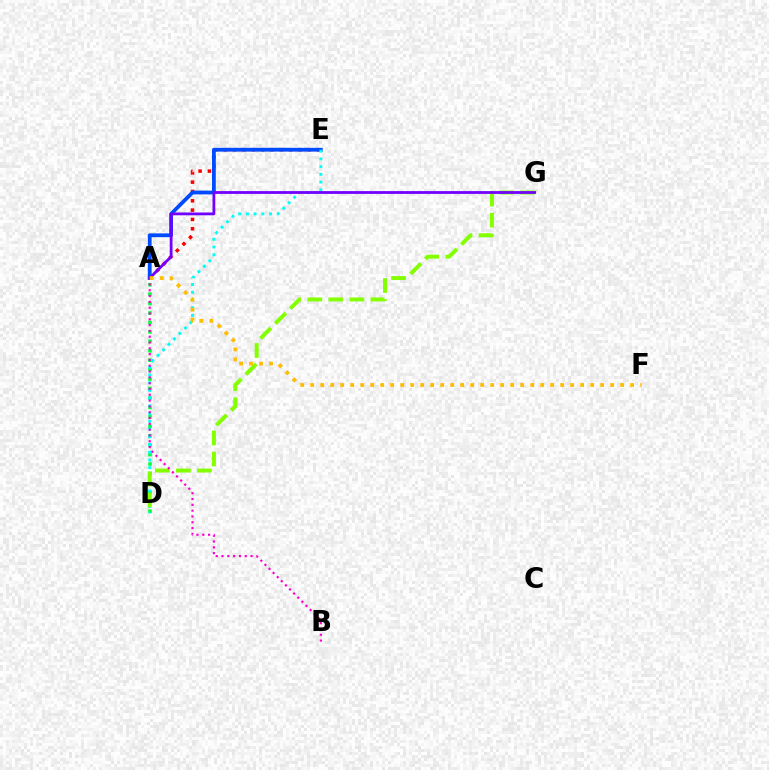{('A', 'D'): [{'color': '#00ff39', 'line_style': 'dotted', 'thickness': 2.56}], ('A', 'E'): [{'color': '#ff0000', 'line_style': 'dotted', 'thickness': 2.53}, {'color': '#004bff', 'line_style': 'solid', 'thickness': 2.73}], ('D', 'E'): [{'color': '#00fff6', 'line_style': 'dotted', 'thickness': 2.1}], ('D', 'G'): [{'color': '#84ff00', 'line_style': 'dashed', 'thickness': 2.86}], ('A', 'B'): [{'color': '#ff00cf', 'line_style': 'dotted', 'thickness': 1.58}], ('A', 'G'): [{'color': '#7200ff', 'line_style': 'solid', 'thickness': 2.02}], ('A', 'F'): [{'color': '#ffbd00', 'line_style': 'dotted', 'thickness': 2.72}]}